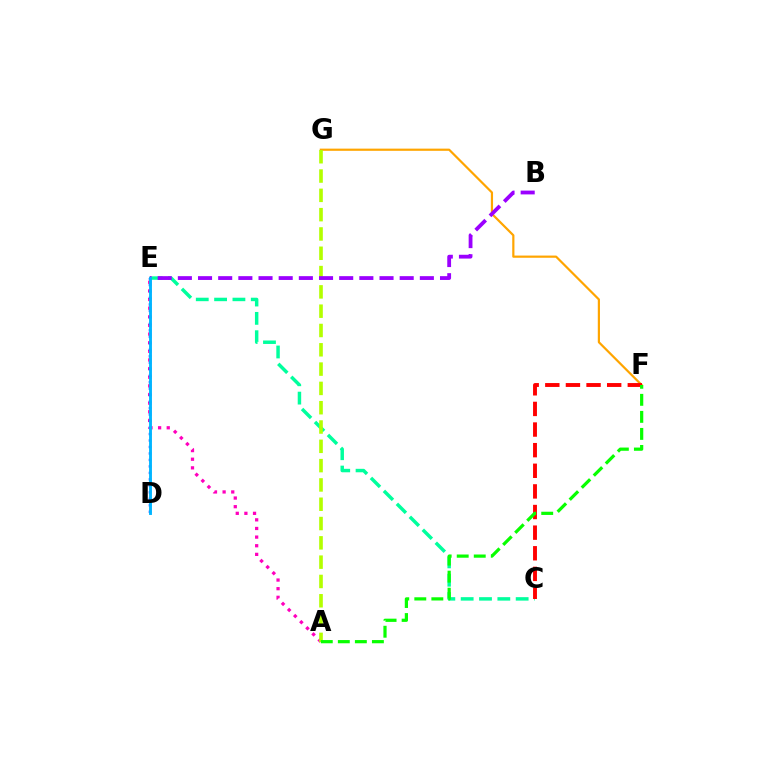{('C', 'E'): [{'color': '#00ff9d', 'line_style': 'dashed', 'thickness': 2.49}], ('A', 'E'): [{'color': '#ff00bd', 'line_style': 'dotted', 'thickness': 2.35}], ('F', 'G'): [{'color': '#ffa500', 'line_style': 'solid', 'thickness': 1.58}], ('C', 'F'): [{'color': '#ff0000', 'line_style': 'dashed', 'thickness': 2.8}], ('A', 'G'): [{'color': '#b3ff00', 'line_style': 'dashed', 'thickness': 2.62}], ('B', 'E'): [{'color': '#9b00ff', 'line_style': 'dashed', 'thickness': 2.74}], ('A', 'F'): [{'color': '#08ff00', 'line_style': 'dashed', 'thickness': 2.31}], ('D', 'E'): [{'color': '#0010ff', 'line_style': 'dotted', 'thickness': 1.76}, {'color': '#00b5ff', 'line_style': 'solid', 'thickness': 2.08}]}